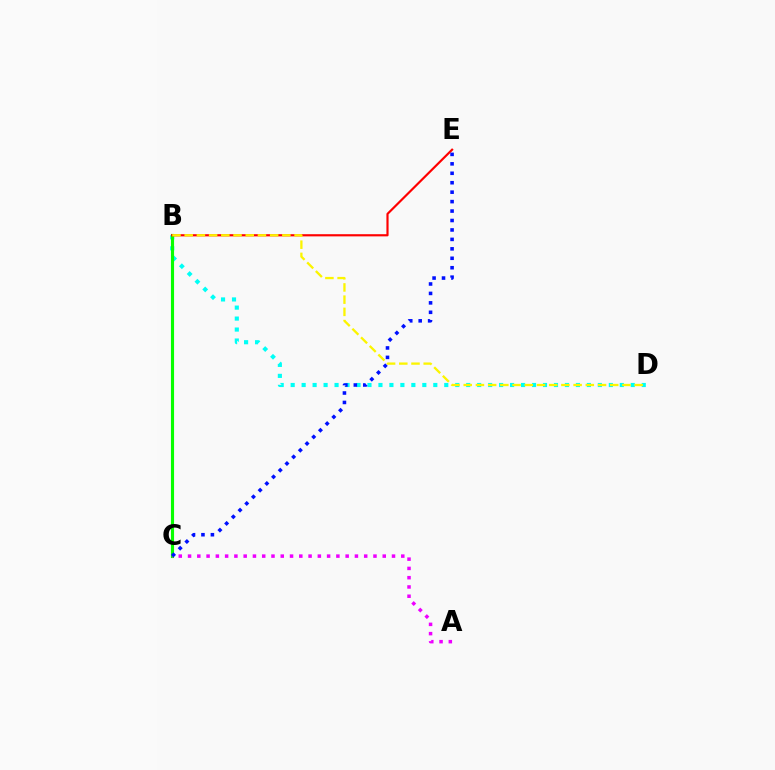{('B', 'D'): [{'color': '#00fff6', 'line_style': 'dotted', 'thickness': 2.98}, {'color': '#fcf500', 'line_style': 'dashed', 'thickness': 1.66}], ('B', 'C'): [{'color': '#08ff00', 'line_style': 'solid', 'thickness': 2.25}], ('B', 'E'): [{'color': '#ff0000', 'line_style': 'solid', 'thickness': 1.57}], ('A', 'C'): [{'color': '#ee00ff', 'line_style': 'dotted', 'thickness': 2.52}], ('C', 'E'): [{'color': '#0010ff', 'line_style': 'dotted', 'thickness': 2.57}]}